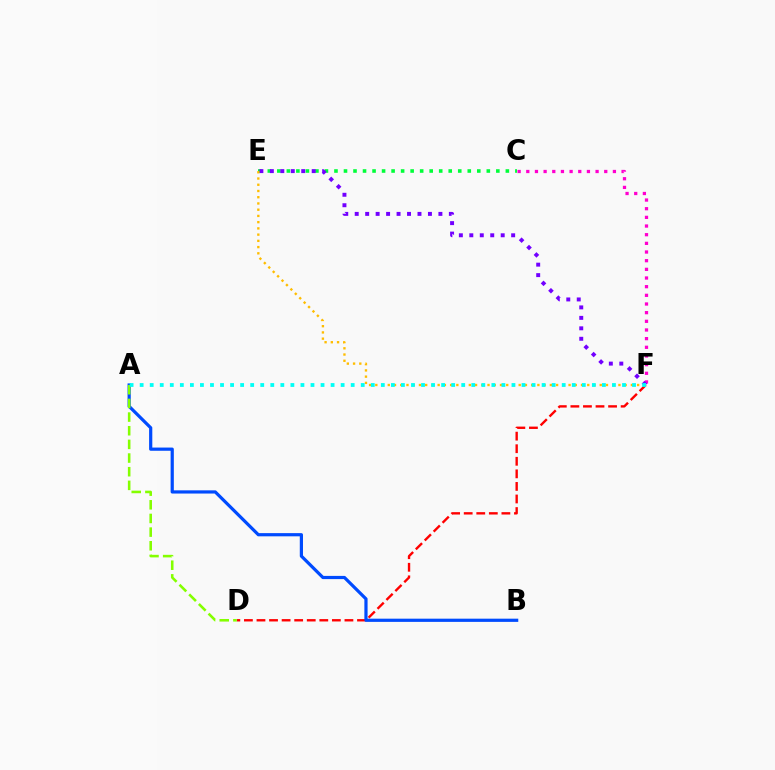{('D', 'F'): [{'color': '#ff0000', 'line_style': 'dashed', 'thickness': 1.71}], ('C', 'F'): [{'color': '#ff00cf', 'line_style': 'dotted', 'thickness': 2.35}], ('C', 'E'): [{'color': '#00ff39', 'line_style': 'dotted', 'thickness': 2.59}], ('A', 'B'): [{'color': '#004bff', 'line_style': 'solid', 'thickness': 2.31}], ('A', 'D'): [{'color': '#84ff00', 'line_style': 'dashed', 'thickness': 1.86}], ('E', 'F'): [{'color': '#7200ff', 'line_style': 'dotted', 'thickness': 2.84}, {'color': '#ffbd00', 'line_style': 'dotted', 'thickness': 1.69}], ('A', 'F'): [{'color': '#00fff6', 'line_style': 'dotted', 'thickness': 2.73}]}